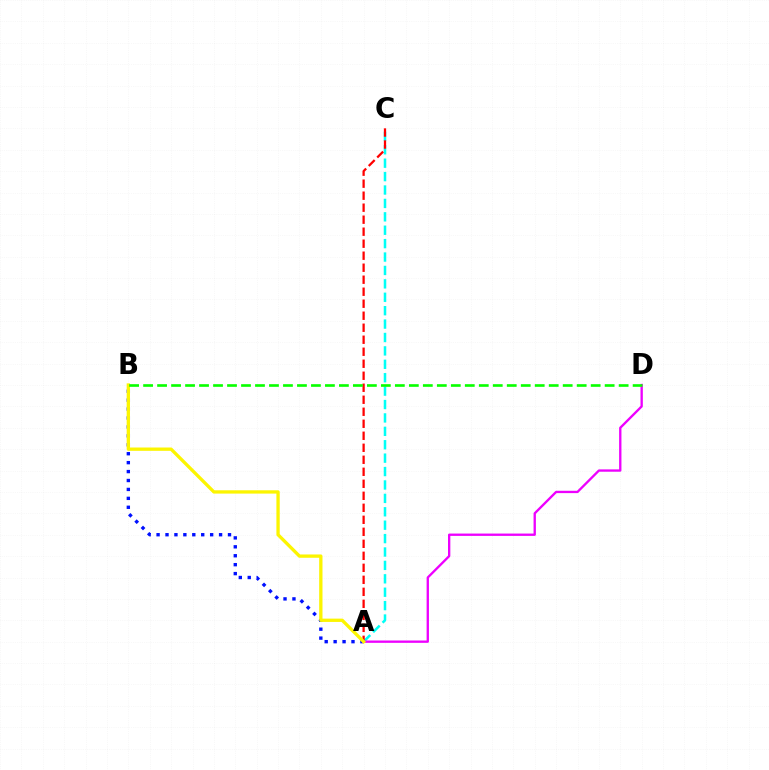{('A', 'C'): [{'color': '#00fff6', 'line_style': 'dashed', 'thickness': 1.82}, {'color': '#ff0000', 'line_style': 'dashed', 'thickness': 1.63}], ('A', 'B'): [{'color': '#0010ff', 'line_style': 'dotted', 'thickness': 2.43}, {'color': '#fcf500', 'line_style': 'solid', 'thickness': 2.38}], ('A', 'D'): [{'color': '#ee00ff', 'line_style': 'solid', 'thickness': 1.68}], ('B', 'D'): [{'color': '#08ff00', 'line_style': 'dashed', 'thickness': 1.9}]}